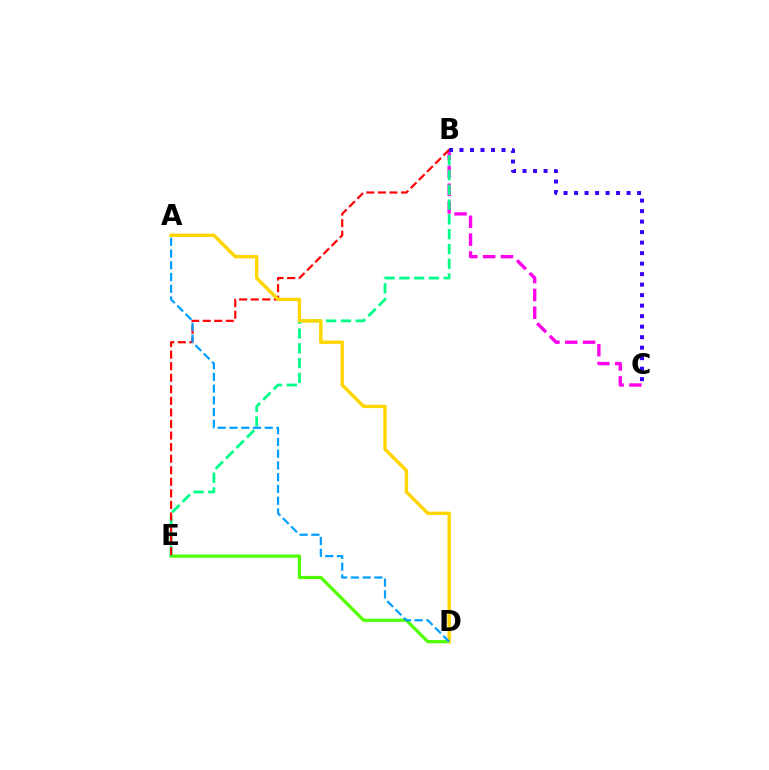{('D', 'E'): [{'color': '#4fff00', 'line_style': 'solid', 'thickness': 2.3}], ('B', 'C'): [{'color': '#ff00ed', 'line_style': 'dashed', 'thickness': 2.42}, {'color': '#3700ff', 'line_style': 'dotted', 'thickness': 2.85}], ('B', 'E'): [{'color': '#00ff86', 'line_style': 'dashed', 'thickness': 2.01}, {'color': '#ff0000', 'line_style': 'dashed', 'thickness': 1.57}], ('A', 'D'): [{'color': '#ffd500', 'line_style': 'solid', 'thickness': 2.45}, {'color': '#009eff', 'line_style': 'dashed', 'thickness': 1.6}]}